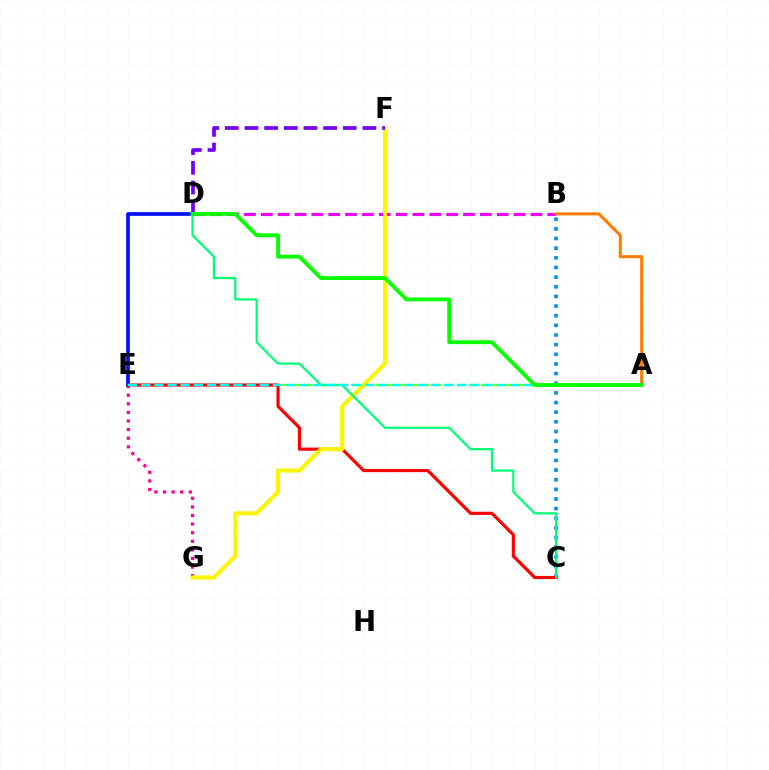{('B', 'D'): [{'color': '#ee00ff', 'line_style': 'dashed', 'thickness': 2.29}], ('E', 'G'): [{'color': '#ff0094', 'line_style': 'dotted', 'thickness': 2.34}], ('D', 'E'): [{'color': '#0010ff', 'line_style': 'solid', 'thickness': 2.67}], ('A', 'E'): [{'color': '#84ff00', 'line_style': 'dashed', 'thickness': 1.6}, {'color': '#00fff6', 'line_style': 'dashed', 'thickness': 1.79}], ('B', 'C'): [{'color': '#008cff', 'line_style': 'dotted', 'thickness': 2.62}], ('C', 'E'): [{'color': '#ff0000', 'line_style': 'solid', 'thickness': 2.28}], ('F', 'G'): [{'color': '#fcf500', 'line_style': 'solid', 'thickness': 2.94}], ('D', 'F'): [{'color': '#7200ff', 'line_style': 'dashed', 'thickness': 2.67}], ('C', 'D'): [{'color': '#00ff74', 'line_style': 'solid', 'thickness': 1.6}], ('A', 'B'): [{'color': '#ff7c00', 'line_style': 'solid', 'thickness': 2.21}], ('A', 'D'): [{'color': '#08ff00', 'line_style': 'solid', 'thickness': 2.78}]}